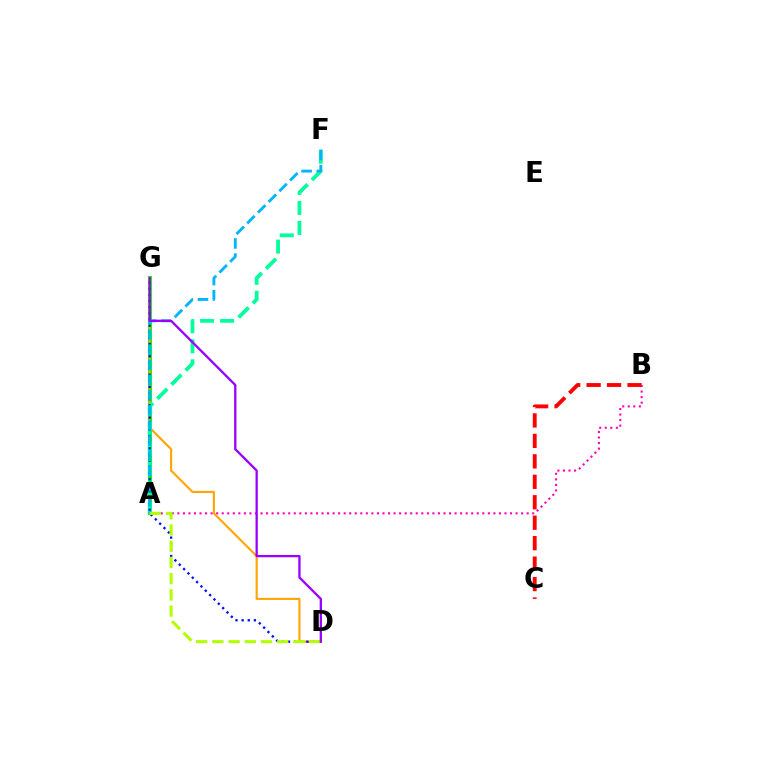{('A', 'B'): [{'color': '#ff00bd', 'line_style': 'dotted', 'thickness': 1.51}], ('A', 'G'): [{'color': '#08ff00', 'line_style': 'solid', 'thickness': 2.96}], ('D', 'G'): [{'color': '#ffa500', 'line_style': 'solid', 'thickness': 1.53}, {'color': '#0010ff', 'line_style': 'dotted', 'thickness': 1.67}, {'color': '#9b00ff', 'line_style': 'solid', 'thickness': 1.66}], ('A', 'F'): [{'color': '#00ff9d', 'line_style': 'dashed', 'thickness': 2.72}, {'color': '#00b5ff', 'line_style': 'dashed', 'thickness': 2.06}], ('B', 'C'): [{'color': '#ff0000', 'line_style': 'dashed', 'thickness': 2.78}], ('A', 'D'): [{'color': '#b3ff00', 'line_style': 'dashed', 'thickness': 2.2}]}